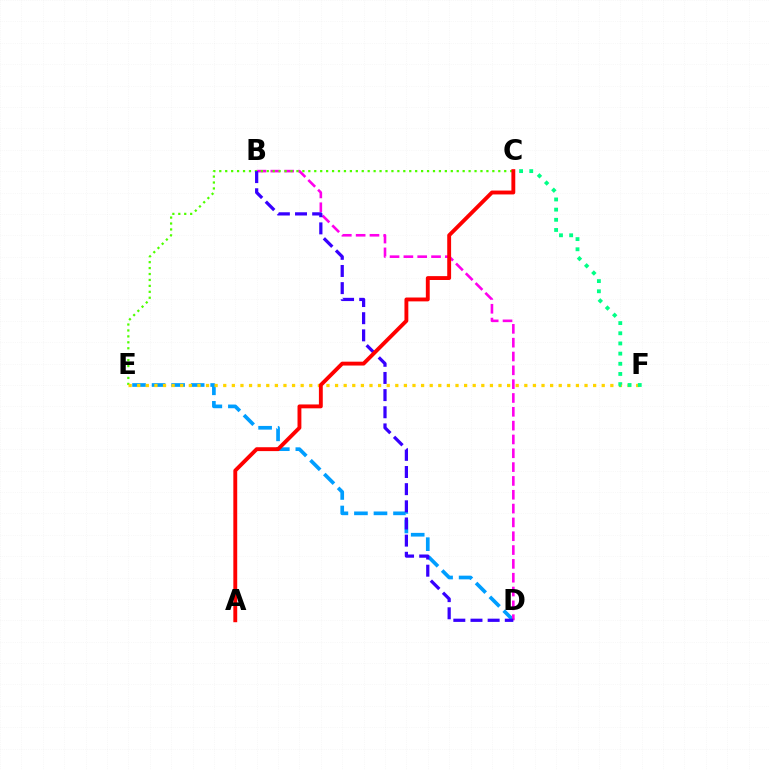{('D', 'E'): [{'color': '#009eff', 'line_style': 'dashed', 'thickness': 2.65}], ('B', 'D'): [{'color': '#ff00ed', 'line_style': 'dashed', 'thickness': 1.88}, {'color': '#3700ff', 'line_style': 'dashed', 'thickness': 2.33}], ('C', 'E'): [{'color': '#4fff00', 'line_style': 'dotted', 'thickness': 1.61}], ('E', 'F'): [{'color': '#ffd500', 'line_style': 'dotted', 'thickness': 2.34}], ('C', 'F'): [{'color': '#00ff86', 'line_style': 'dotted', 'thickness': 2.76}], ('A', 'C'): [{'color': '#ff0000', 'line_style': 'solid', 'thickness': 2.79}]}